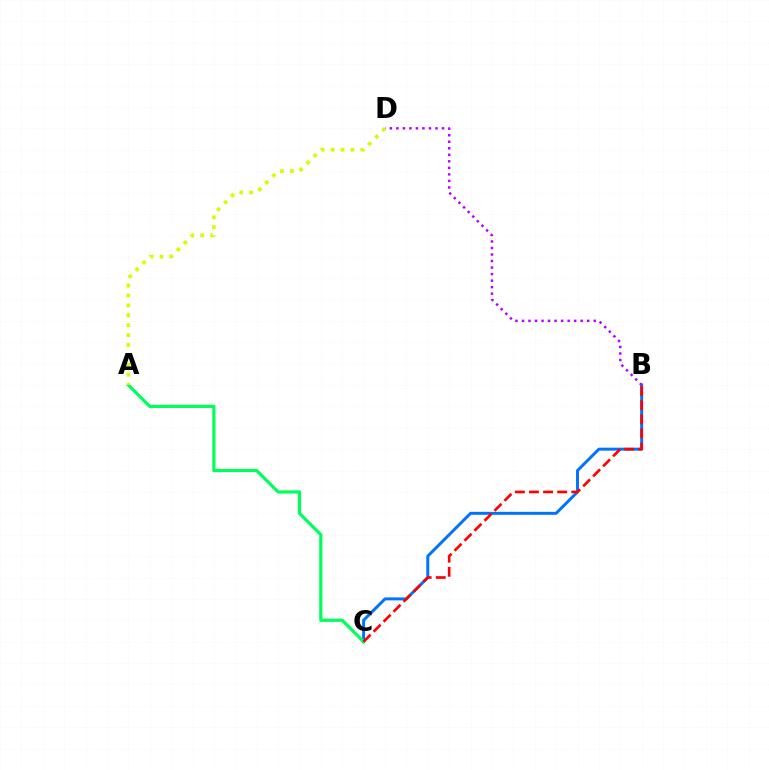{('B', 'C'): [{'color': '#0074ff', 'line_style': 'solid', 'thickness': 2.14}, {'color': '#ff0000', 'line_style': 'dashed', 'thickness': 1.92}], ('A', 'C'): [{'color': '#00ff5c', 'line_style': 'solid', 'thickness': 2.3}], ('B', 'D'): [{'color': '#b900ff', 'line_style': 'dotted', 'thickness': 1.77}], ('A', 'D'): [{'color': '#d1ff00', 'line_style': 'dotted', 'thickness': 2.69}]}